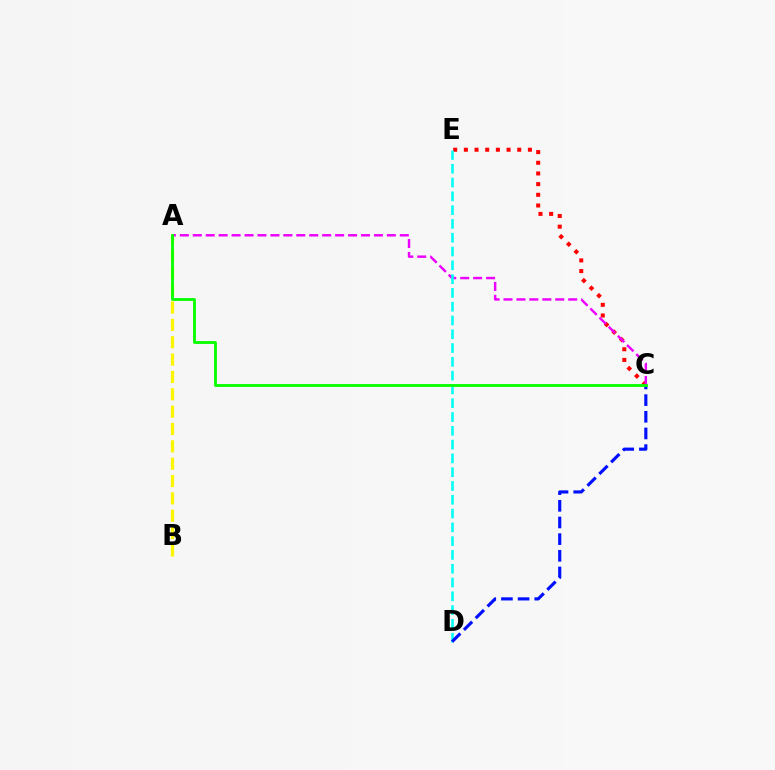{('C', 'E'): [{'color': '#ff0000', 'line_style': 'dotted', 'thickness': 2.9}], ('A', 'B'): [{'color': '#fcf500', 'line_style': 'dashed', 'thickness': 2.36}], ('A', 'C'): [{'color': '#ee00ff', 'line_style': 'dashed', 'thickness': 1.76}, {'color': '#08ff00', 'line_style': 'solid', 'thickness': 2.04}], ('D', 'E'): [{'color': '#00fff6', 'line_style': 'dashed', 'thickness': 1.87}], ('C', 'D'): [{'color': '#0010ff', 'line_style': 'dashed', 'thickness': 2.26}]}